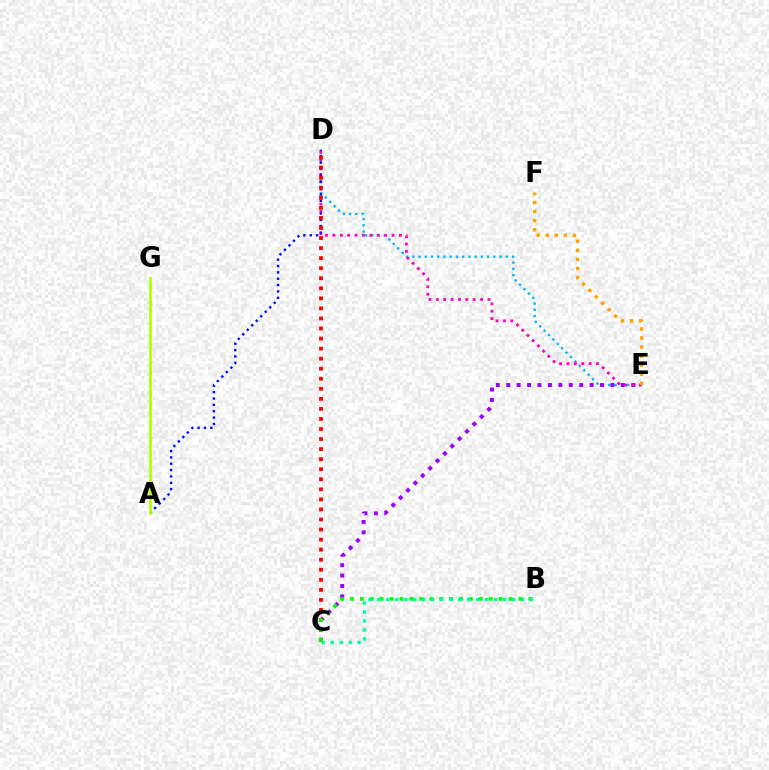{('D', 'E'): [{'color': '#00b5ff', 'line_style': 'dotted', 'thickness': 1.69}, {'color': '#ff00bd', 'line_style': 'dotted', 'thickness': 2.01}], ('C', 'E'): [{'color': '#9b00ff', 'line_style': 'dotted', 'thickness': 2.83}], ('A', 'D'): [{'color': '#0010ff', 'line_style': 'dotted', 'thickness': 1.73}], ('C', 'D'): [{'color': '#ff0000', 'line_style': 'dotted', 'thickness': 2.73}], ('A', 'G'): [{'color': '#b3ff00', 'line_style': 'solid', 'thickness': 1.95}], ('E', 'F'): [{'color': '#ffa500', 'line_style': 'dotted', 'thickness': 2.46}], ('B', 'C'): [{'color': '#08ff00', 'line_style': 'dotted', 'thickness': 2.69}, {'color': '#00ff9d', 'line_style': 'dotted', 'thickness': 2.44}]}